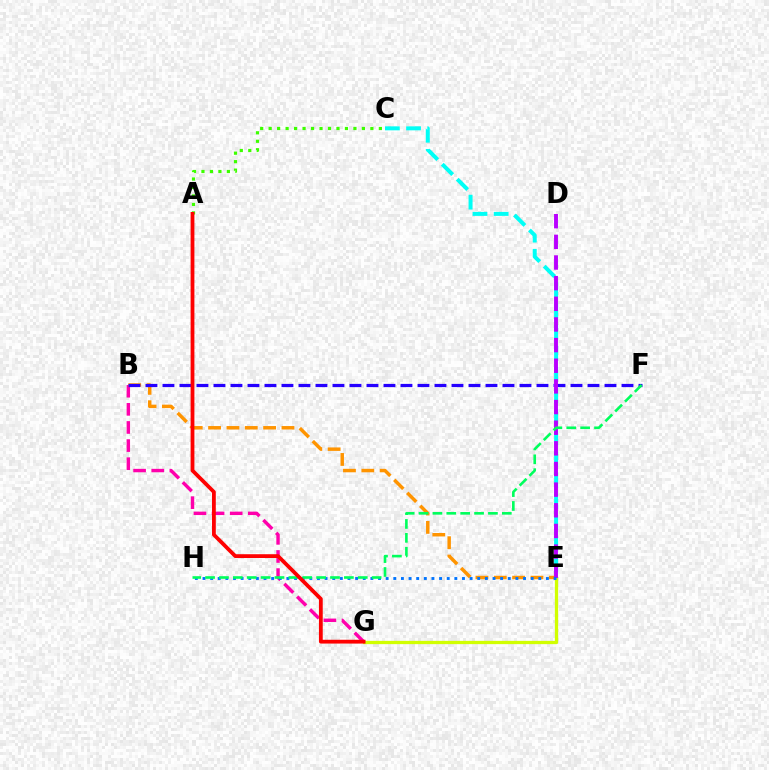{('B', 'G'): [{'color': '#ff00ac', 'line_style': 'dashed', 'thickness': 2.46}], ('C', 'E'): [{'color': '#00fff6', 'line_style': 'dashed', 'thickness': 2.87}], ('B', 'E'): [{'color': '#ff9400', 'line_style': 'dashed', 'thickness': 2.49}], ('E', 'G'): [{'color': '#d1ff00', 'line_style': 'solid', 'thickness': 2.36}], ('B', 'F'): [{'color': '#2500ff', 'line_style': 'dashed', 'thickness': 2.31}], ('D', 'E'): [{'color': '#b900ff', 'line_style': 'dashed', 'thickness': 2.81}], ('A', 'C'): [{'color': '#3dff00', 'line_style': 'dotted', 'thickness': 2.3}], ('E', 'H'): [{'color': '#0074ff', 'line_style': 'dotted', 'thickness': 2.07}], ('F', 'H'): [{'color': '#00ff5c', 'line_style': 'dashed', 'thickness': 1.89}], ('A', 'G'): [{'color': '#ff0000', 'line_style': 'solid', 'thickness': 2.73}]}